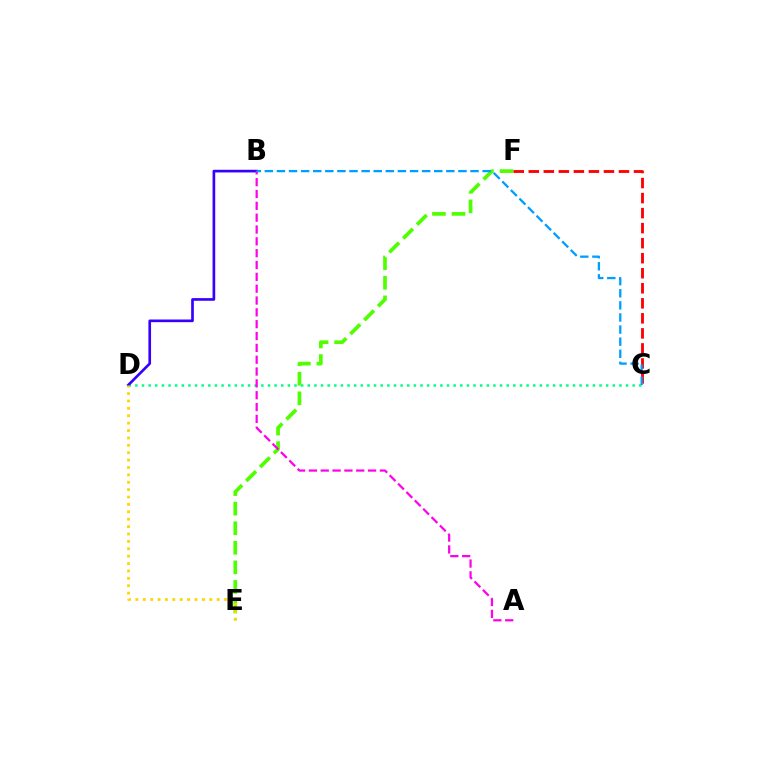{('E', 'F'): [{'color': '#4fff00', 'line_style': 'dashed', 'thickness': 2.66}], ('C', 'F'): [{'color': '#ff0000', 'line_style': 'dashed', 'thickness': 2.04}], ('C', 'D'): [{'color': '#00ff86', 'line_style': 'dotted', 'thickness': 1.8}], ('B', 'D'): [{'color': '#3700ff', 'line_style': 'solid', 'thickness': 1.92}], ('A', 'B'): [{'color': '#ff00ed', 'line_style': 'dashed', 'thickness': 1.61}], ('B', 'C'): [{'color': '#009eff', 'line_style': 'dashed', 'thickness': 1.64}], ('D', 'E'): [{'color': '#ffd500', 'line_style': 'dotted', 'thickness': 2.01}]}